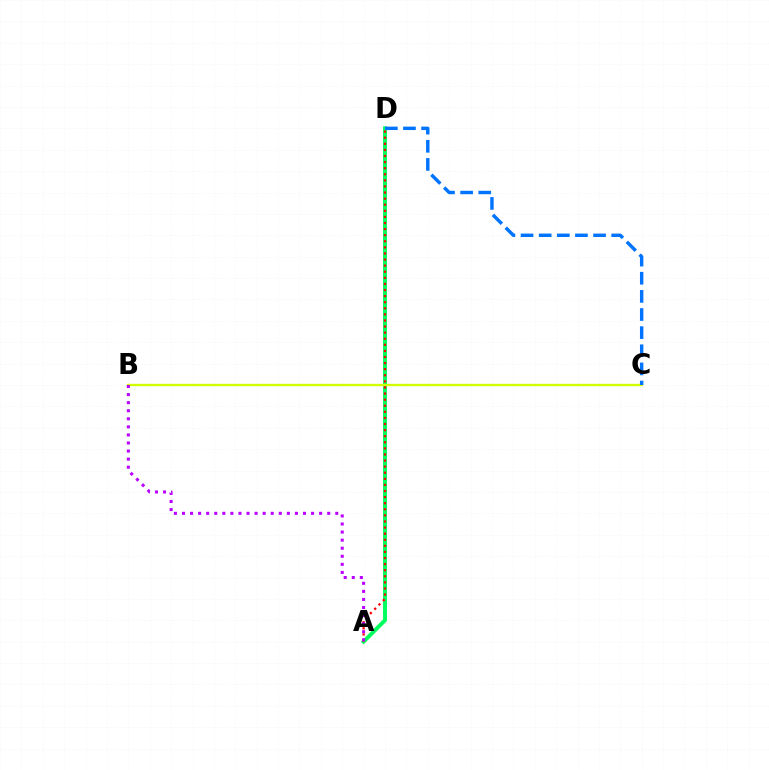{('A', 'D'): [{'color': '#00ff5c', 'line_style': 'solid', 'thickness': 2.83}, {'color': '#ff0000', 'line_style': 'dotted', 'thickness': 1.65}], ('B', 'C'): [{'color': '#d1ff00', 'line_style': 'solid', 'thickness': 1.71}], ('A', 'B'): [{'color': '#b900ff', 'line_style': 'dotted', 'thickness': 2.19}], ('C', 'D'): [{'color': '#0074ff', 'line_style': 'dashed', 'thickness': 2.46}]}